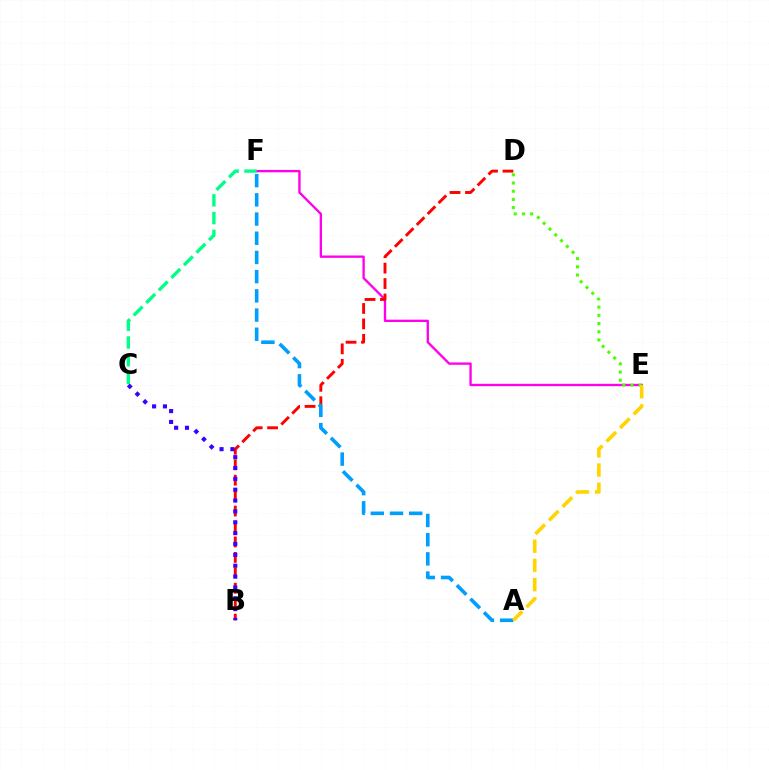{('E', 'F'): [{'color': '#ff00ed', 'line_style': 'solid', 'thickness': 1.69}], ('B', 'D'): [{'color': '#ff0000', 'line_style': 'dashed', 'thickness': 2.1}], ('A', 'F'): [{'color': '#009eff', 'line_style': 'dashed', 'thickness': 2.61}], ('D', 'E'): [{'color': '#4fff00', 'line_style': 'dotted', 'thickness': 2.23}], ('C', 'F'): [{'color': '#00ff86', 'line_style': 'dashed', 'thickness': 2.41}], ('A', 'E'): [{'color': '#ffd500', 'line_style': 'dashed', 'thickness': 2.61}], ('B', 'C'): [{'color': '#3700ff', 'line_style': 'dotted', 'thickness': 2.95}]}